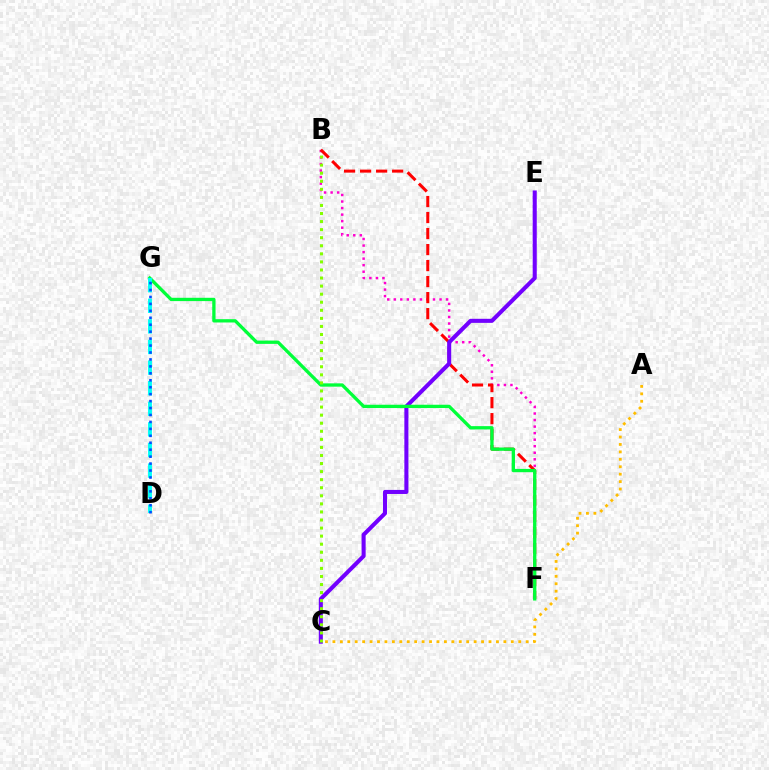{('B', 'F'): [{'color': '#ff00cf', 'line_style': 'dotted', 'thickness': 1.78}, {'color': '#ff0000', 'line_style': 'dashed', 'thickness': 2.18}], ('C', 'E'): [{'color': '#7200ff', 'line_style': 'solid', 'thickness': 2.93}], ('F', 'G'): [{'color': '#00ff39', 'line_style': 'solid', 'thickness': 2.38}], ('A', 'C'): [{'color': '#ffbd00', 'line_style': 'dotted', 'thickness': 2.02}], ('B', 'C'): [{'color': '#84ff00', 'line_style': 'dotted', 'thickness': 2.19}], ('D', 'G'): [{'color': '#00fff6', 'line_style': 'dashed', 'thickness': 2.8}, {'color': '#004bff', 'line_style': 'dotted', 'thickness': 1.89}]}